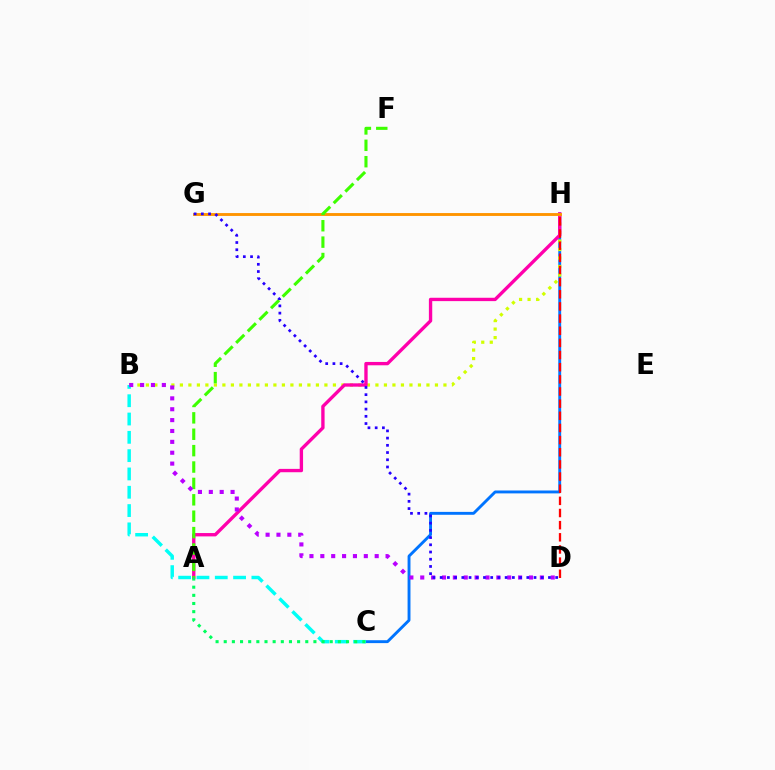{('C', 'H'): [{'color': '#0074ff', 'line_style': 'solid', 'thickness': 2.08}], ('B', 'H'): [{'color': '#d1ff00', 'line_style': 'dotted', 'thickness': 2.31}], ('A', 'H'): [{'color': '#ff00ac', 'line_style': 'solid', 'thickness': 2.41}], ('B', 'C'): [{'color': '#00fff6', 'line_style': 'dashed', 'thickness': 2.49}], ('G', 'H'): [{'color': '#ff9400', 'line_style': 'solid', 'thickness': 2.07}], ('A', 'F'): [{'color': '#3dff00', 'line_style': 'dashed', 'thickness': 2.23}], ('A', 'C'): [{'color': '#00ff5c', 'line_style': 'dotted', 'thickness': 2.22}], ('D', 'H'): [{'color': '#ff0000', 'line_style': 'dashed', 'thickness': 1.65}], ('B', 'D'): [{'color': '#b900ff', 'line_style': 'dotted', 'thickness': 2.95}], ('D', 'G'): [{'color': '#2500ff', 'line_style': 'dotted', 'thickness': 1.96}]}